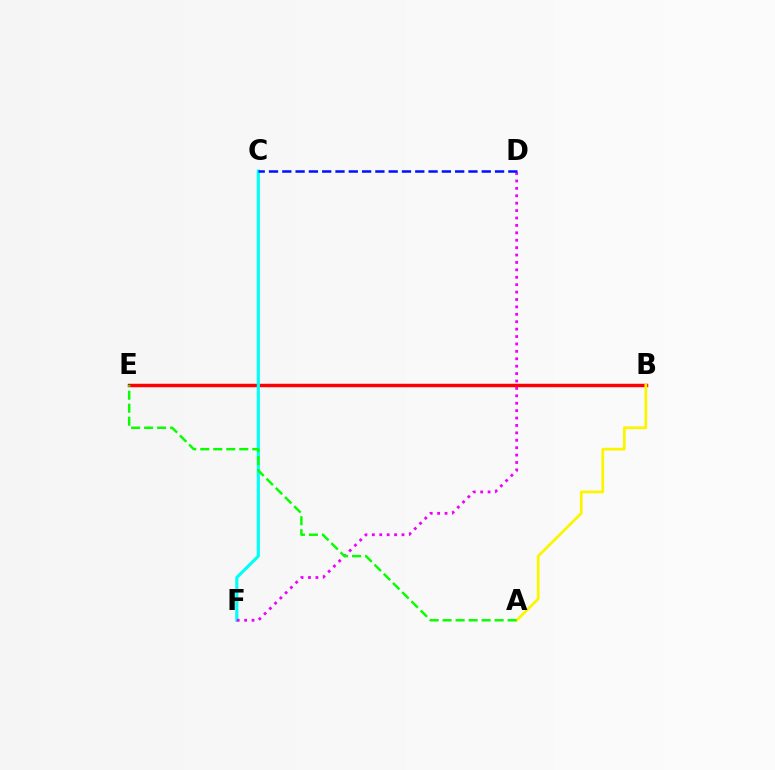{('B', 'E'): [{'color': '#ff0000', 'line_style': 'solid', 'thickness': 2.49}], ('C', 'F'): [{'color': '#00fff6', 'line_style': 'solid', 'thickness': 2.27}], ('A', 'B'): [{'color': '#fcf500', 'line_style': 'solid', 'thickness': 1.98}], ('D', 'F'): [{'color': '#ee00ff', 'line_style': 'dotted', 'thickness': 2.01}], ('A', 'E'): [{'color': '#08ff00', 'line_style': 'dashed', 'thickness': 1.77}], ('C', 'D'): [{'color': '#0010ff', 'line_style': 'dashed', 'thickness': 1.81}]}